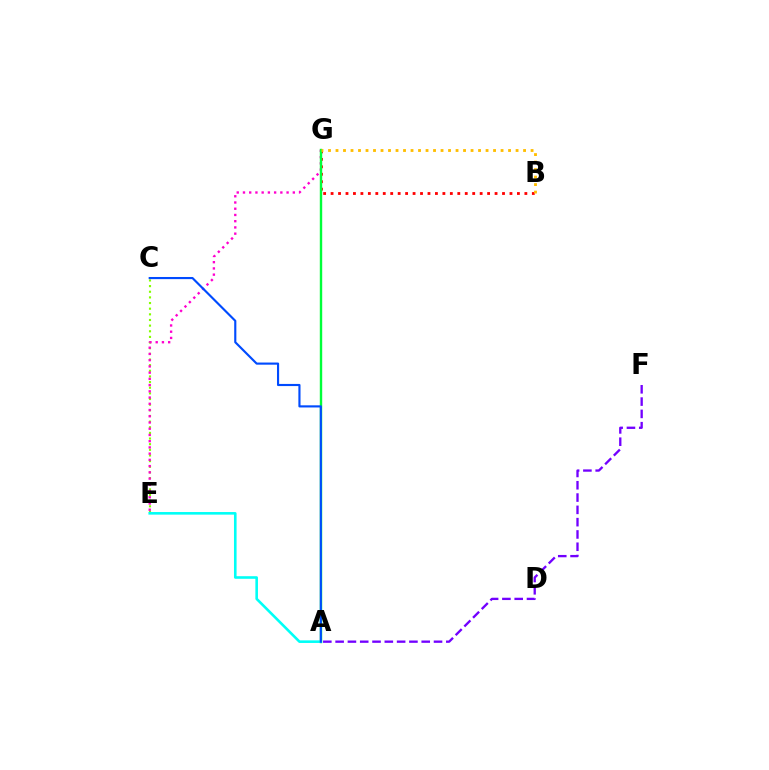{('C', 'E'): [{'color': '#84ff00', 'line_style': 'dotted', 'thickness': 1.53}], ('E', 'G'): [{'color': '#ff00cf', 'line_style': 'dotted', 'thickness': 1.69}], ('B', 'G'): [{'color': '#ff0000', 'line_style': 'dotted', 'thickness': 2.03}, {'color': '#ffbd00', 'line_style': 'dotted', 'thickness': 2.04}], ('A', 'F'): [{'color': '#7200ff', 'line_style': 'dashed', 'thickness': 1.67}], ('A', 'G'): [{'color': '#00ff39', 'line_style': 'solid', 'thickness': 1.73}], ('A', 'E'): [{'color': '#00fff6', 'line_style': 'solid', 'thickness': 1.87}], ('A', 'C'): [{'color': '#004bff', 'line_style': 'solid', 'thickness': 1.54}]}